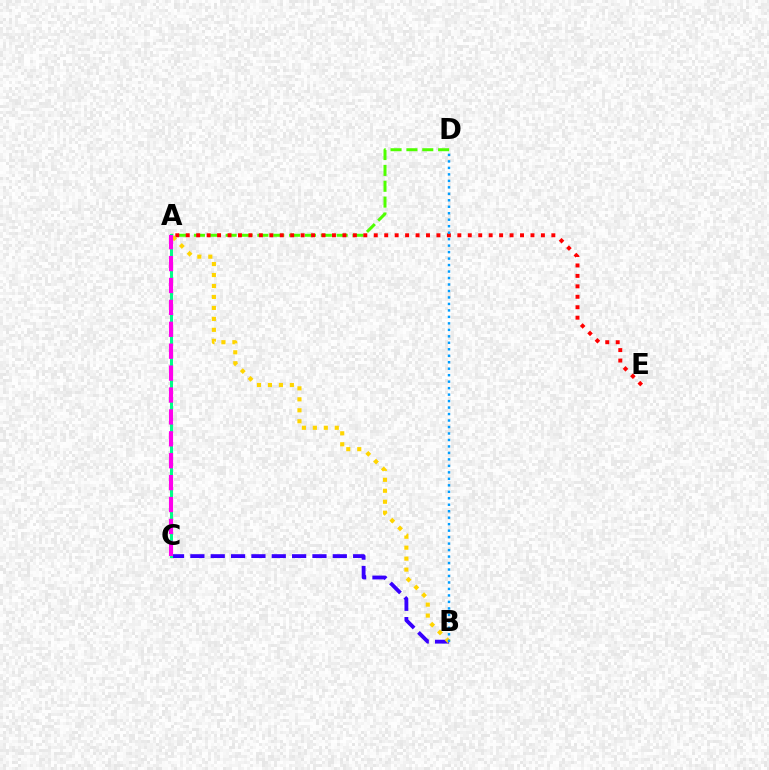{('A', 'D'): [{'color': '#4fff00', 'line_style': 'dashed', 'thickness': 2.15}], ('A', 'E'): [{'color': '#ff0000', 'line_style': 'dotted', 'thickness': 2.84}], ('B', 'C'): [{'color': '#3700ff', 'line_style': 'dashed', 'thickness': 2.76}], ('A', 'B'): [{'color': '#ffd500', 'line_style': 'dotted', 'thickness': 2.98}], ('B', 'D'): [{'color': '#009eff', 'line_style': 'dotted', 'thickness': 1.76}], ('A', 'C'): [{'color': '#00ff86', 'line_style': 'solid', 'thickness': 2.2}, {'color': '#ff00ed', 'line_style': 'dashed', 'thickness': 2.98}]}